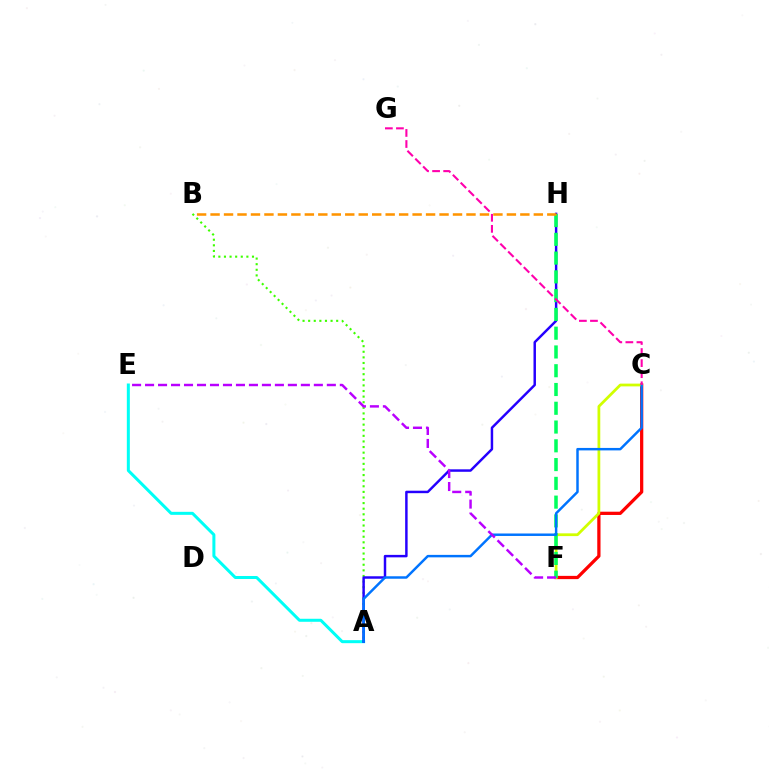{('A', 'B'): [{'color': '#3dff00', 'line_style': 'dotted', 'thickness': 1.52}], ('A', 'E'): [{'color': '#00fff6', 'line_style': 'solid', 'thickness': 2.17}], ('C', 'F'): [{'color': '#ff0000', 'line_style': 'solid', 'thickness': 2.34}, {'color': '#d1ff00', 'line_style': 'solid', 'thickness': 1.99}], ('A', 'H'): [{'color': '#2500ff', 'line_style': 'solid', 'thickness': 1.78}], ('F', 'H'): [{'color': '#00ff5c', 'line_style': 'dashed', 'thickness': 2.55}], ('A', 'C'): [{'color': '#0074ff', 'line_style': 'solid', 'thickness': 1.78}], ('C', 'G'): [{'color': '#ff00ac', 'line_style': 'dashed', 'thickness': 1.5}], ('B', 'H'): [{'color': '#ff9400', 'line_style': 'dashed', 'thickness': 1.83}], ('E', 'F'): [{'color': '#b900ff', 'line_style': 'dashed', 'thickness': 1.76}]}